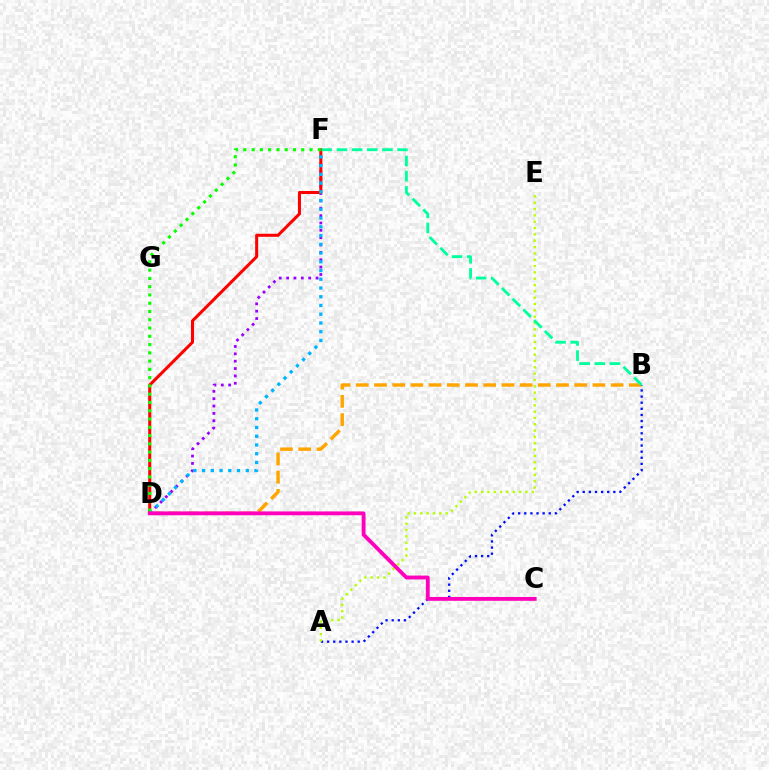{('B', 'D'): [{'color': '#ffa500', 'line_style': 'dashed', 'thickness': 2.47}], ('A', 'B'): [{'color': '#0010ff', 'line_style': 'dotted', 'thickness': 1.66}], ('D', 'F'): [{'color': '#9b00ff', 'line_style': 'dotted', 'thickness': 2.0}, {'color': '#ff0000', 'line_style': 'solid', 'thickness': 2.19}, {'color': '#00b5ff', 'line_style': 'dotted', 'thickness': 2.37}, {'color': '#08ff00', 'line_style': 'dotted', 'thickness': 2.25}], ('A', 'E'): [{'color': '#b3ff00', 'line_style': 'dotted', 'thickness': 1.72}], ('B', 'F'): [{'color': '#00ff9d', 'line_style': 'dashed', 'thickness': 2.06}], ('C', 'D'): [{'color': '#ff00bd', 'line_style': 'solid', 'thickness': 2.77}]}